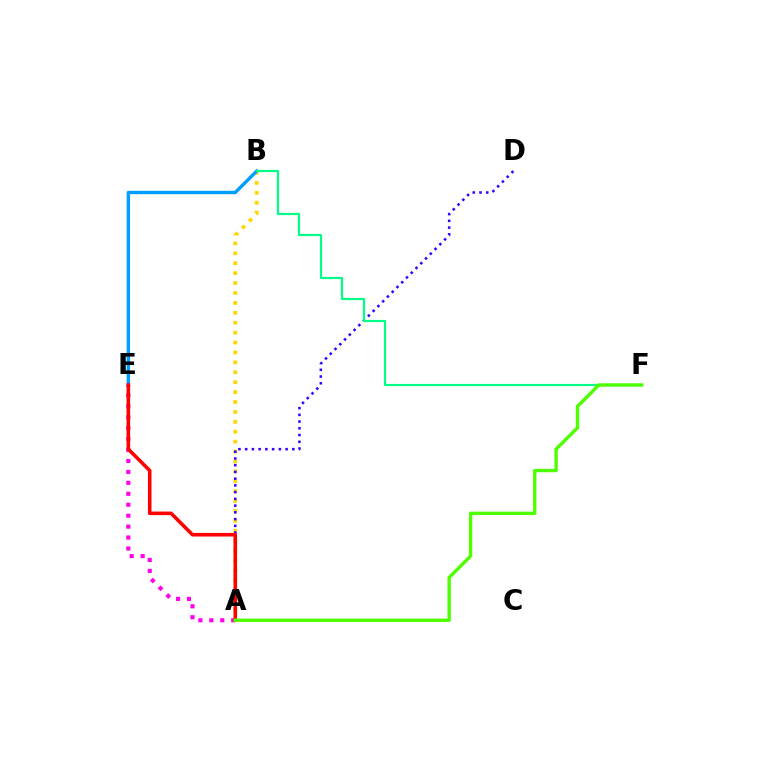{('A', 'B'): [{'color': '#ffd500', 'line_style': 'dotted', 'thickness': 2.69}], ('A', 'E'): [{'color': '#ff00ed', 'line_style': 'dotted', 'thickness': 2.97}, {'color': '#ff0000', 'line_style': 'solid', 'thickness': 2.58}], ('A', 'D'): [{'color': '#3700ff', 'line_style': 'dotted', 'thickness': 1.83}], ('B', 'E'): [{'color': '#009eff', 'line_style': 'solid', 'thickness': 2.44}], ('B', 'F'): [{'color': '#00ff86', 'line_style': 'solid', 'thickness': 1.57}], ('A', 'F'): [{'color': '#4fff00', 'line_style': 'solid', 'thickness': 2.43}]}